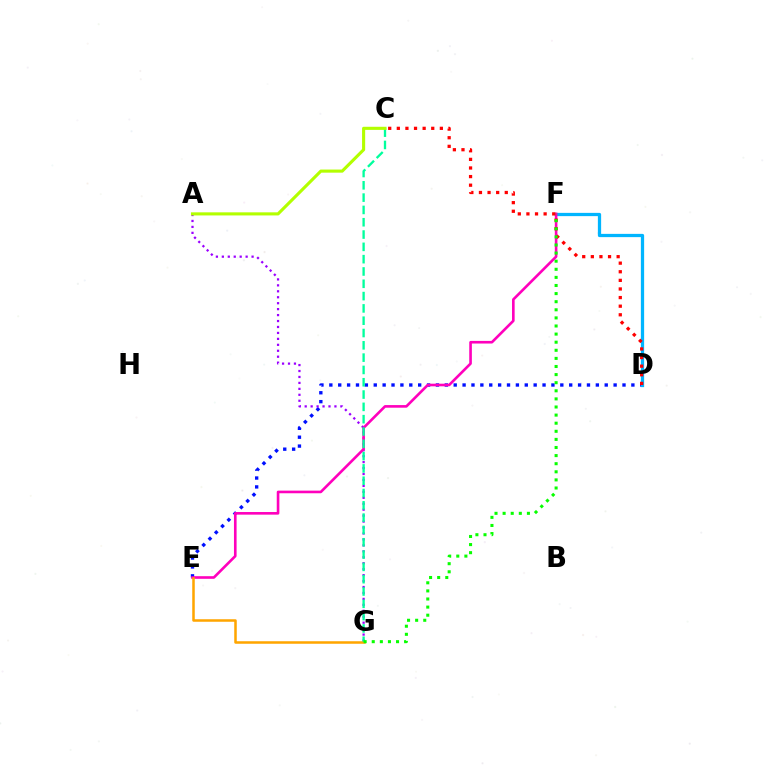{('D', 'E'): [{'color': '#0010ff', 'line_style': 'dotted', 'thickness': 2.41}], ('A', 'G'): [{'color': '#9b00ff', 'line_style': 'dotted', 'thickness': 1.62}], ('D', 'F'): [{'color': '#00b5ff', 'line_style': 'solid', 'thickness': 2.35}], ('E', 'F'): [{'color': '#ff00bd', 'line_style': 'solid', 'thickness': 1.89}], ('E', 'G'): [{'color': '#ffa500', 'line_style': 'solid', 'thickness': 1.82}], ('C', 'D'): [{'color': '#ff0000', 'line_style': 'dotted', 'thickness': 2.34}], ('C', 'G'): [{'color': '#00ff9d', 'line_style': 'dashed', 'thickness': 1.67}], ('F', 'G'): [{'color': '#08ff00', 'line_style': 'dotted', 'thickness': 2.2}], ('A', 'C'): [{'color': '#b3ff00', 'line_style': 'solid', 'thickness': 2.23}]}